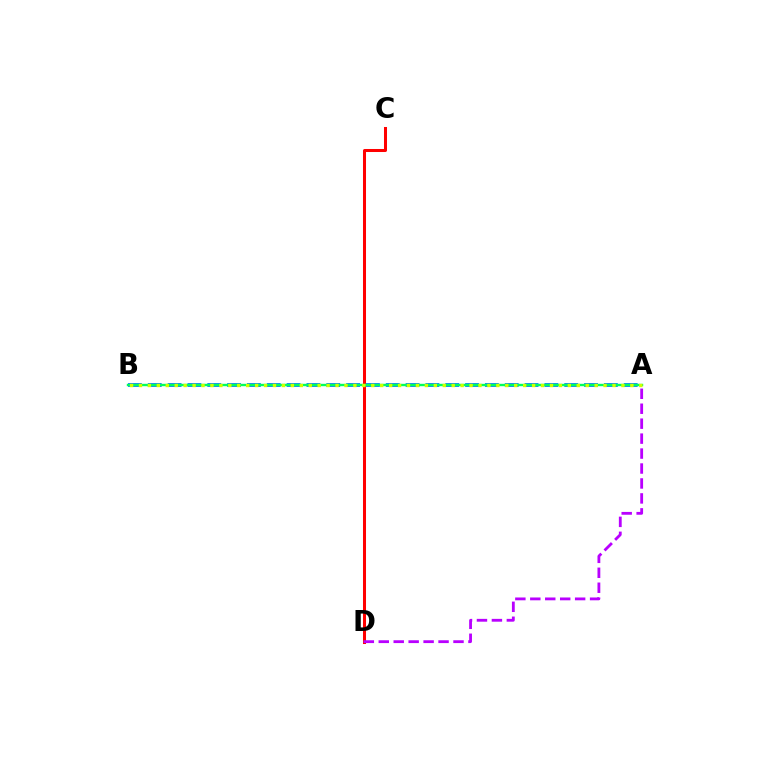{('C', 'D'): [{'color': '#ff0000', 'line_style': 'solid', 'thickness': 2.17}], ('A', 'D'): [{'color': '#b900ff', 'line_style': 'dashed', 'thickness': 2.03}], ('A', 'B'): [{'color': '#0074ff', 'line_style': 'dashed', 'thickness': 2.69}, {'color': '#00ff5c', 'line_style': 'solid', 'thickness': 1.72}, {'color': '#d1ff00', 'line_style': 'dotted', 'thickness': 2.43}]}